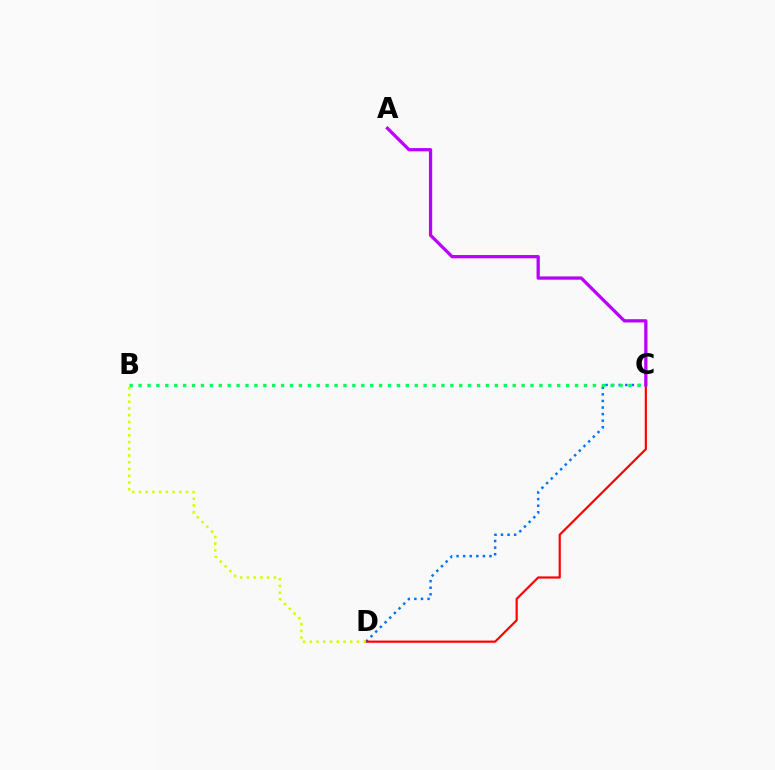{('C', 'D'): [{'color': '#0074ff', 'line_style': 'dotted', 'thickness': 1.79}, {'color': '#ff0000', 'line_style': 'solid', 'thickness': 1.57}], ('B', 'C'): [{'color': '#00ff5c', 'line_style': 'dotted', 'thickness': 2.42}], ('A', 'C'): [{'color': '#b900ff', 'line_style': 'solid', 'thickness': 2.35}], ('B', 'D'): [{'color': '#d1ff00', 'line_style': 'dotted', 'thickness': 1.83}]}